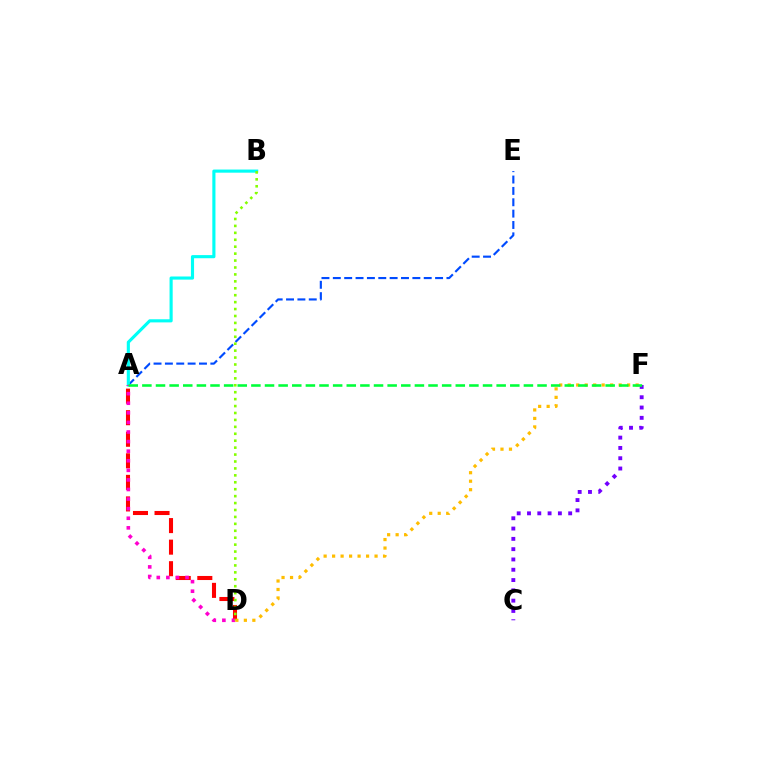{('A', 'D'): [{'color': '#ff0000', 'line_style': 'dashed', 'thickness': 2.93}, {'color': '#ff00cf', 'line_style': 'dotted', 'thickness': 2.6}], ('A', 'E'): [{'color': '#004bff', 'line_style': 'dashed', 'thickness': 1.54}], ('A', 'B'): [{'color': '#00fff6', 'line_style': 'solid', 'thickness': 2.25}], ('C', 'F'): [{'color': '#7200ff', 'line_style': 'dotted', 'thickness': 2.8}], ('D', 'F'): [{'color': '#ffbd00', 'line_style': 'dotted', 'thickness': 2.31}], ('A', 'F'): [{'color': '#00ff39', 'line_style': 'dashed', 'thickness': 1.85}], ('B', 'D'): [{'color': '#84ff00', 'line_style': 'dotted', 'thickness': 1.88}]}